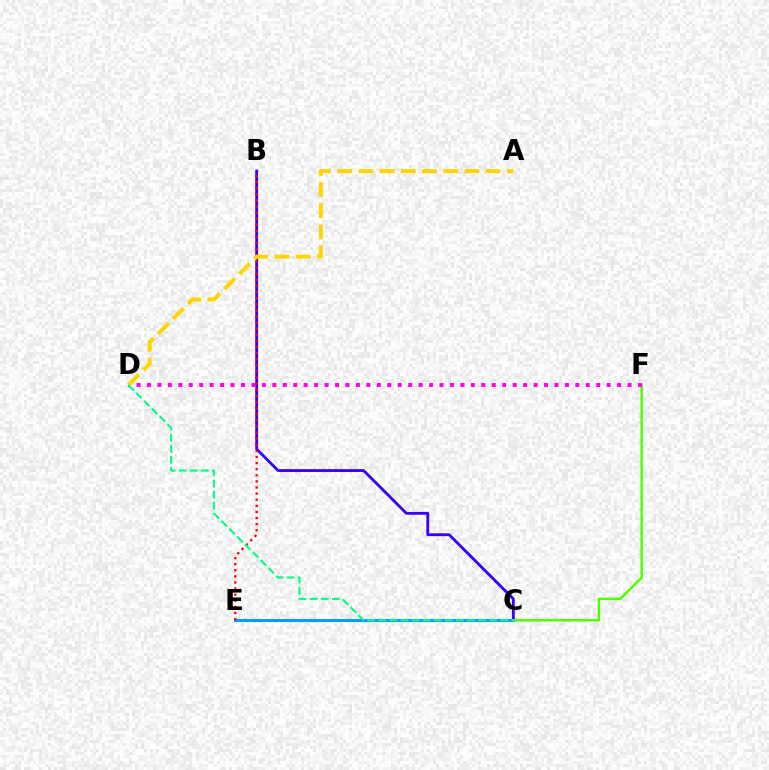{('B', 'C'): [{'color': '#3700ff', 'line_style': 'solid', 'thickness': 2.04}], ('C', 'E'): [{'color': '#009eff', 'line_style': 'solid', 'thickness': 2.2}], ('C', 'F'): [{'color': '#4fff00', 'line_style': 'solid', 'thickness': 1.75}], ('B', 'E'): [{'color': '#ff0000', 'line_style': 'dotted', 'thickness': 1.66}], ('D', 'F'): [{'color': '#ff00ed', 'line_style': 'dotted', 'thickness': 2.84}], ('A', 'D'): [{'color': '#ffd500', 'line_style': 'dashed', 'thickness': 2.88}], ('C', 'D'): [{'color': '#00ff86', 'line_style': 'dashed', 'thickness': 1.51}]}